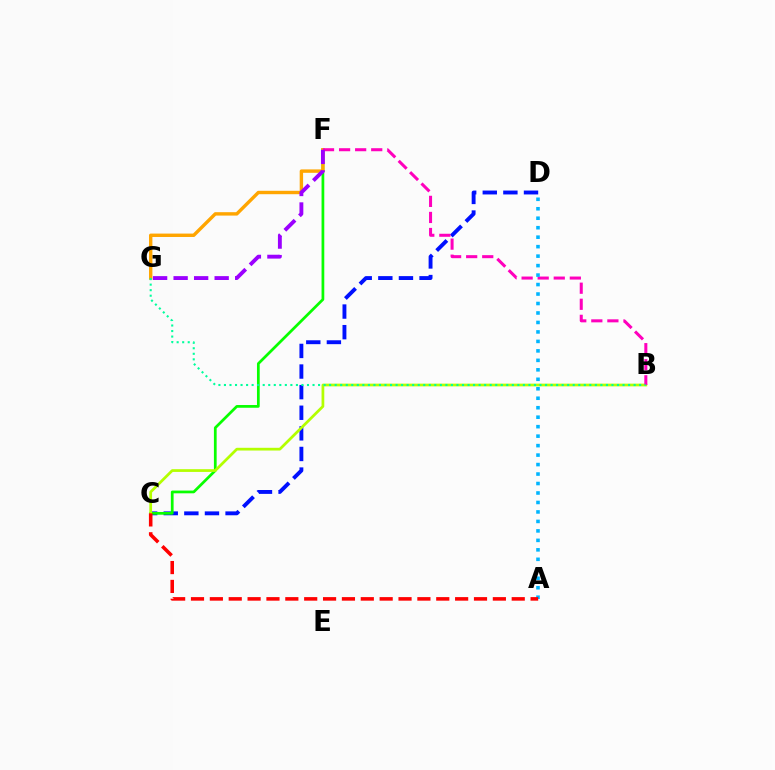{('C', 'D'): [{'color': '#0010ff', 'line_style': 'dashed', 'thickness': 2.8}], ('C', 'F'): [{'color': '#08ff00', 'line_style': 'solid', 'thickness': 1.97}], ('F', 'G'): [{'color': '#ffa500', 'line_style': 'solid', 'thickness': 2.45}, {'color': '#9b00ff', 'line_style': 'dashed', 'thickness': 2.79}], ('B', 'C'): [{'color': '#b3ff00', 'line_style': 'solid', 'thickness': 1.97}], ('B', 'F'): [{'color': '#ff00bd', 'line_style': 'dashed', 'thickness': 2.18}], ('B', 'G'): [{'color': '#00ff9d', 'line_style': 'dotted', 'thickness': 1.5}], ('A', 'D'): [{'color': '#00b5ff', 'line_style': 'dotted', 'thickness': 2.57}], ('A', 'C'): [{'color': '#ff0000', 'line_style': 'dashed', 'thickness': 2.56}]}